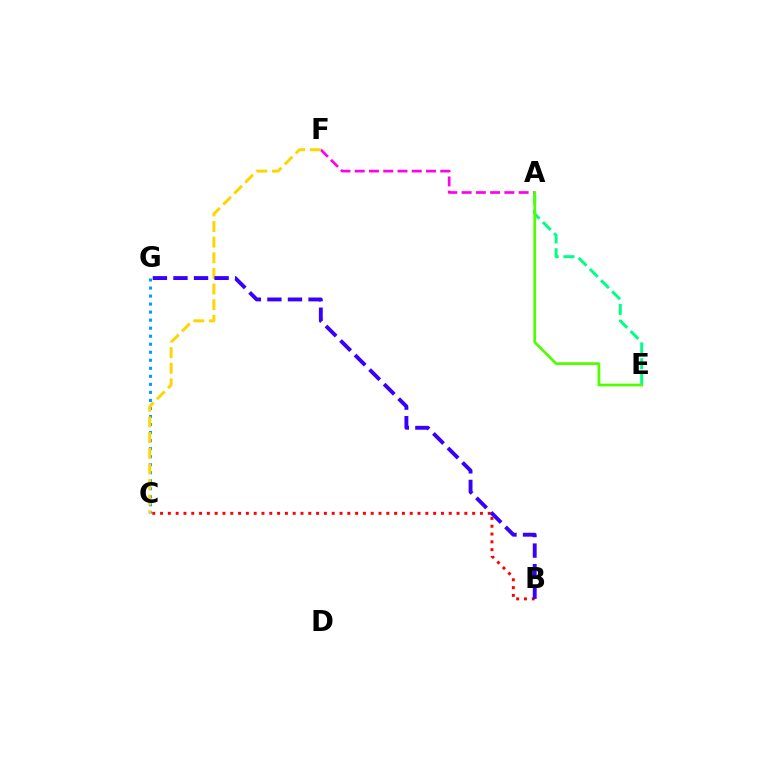{('A', 'E'): [{'color': '#00ff86', 'line_style': 'dashed', 'thickness': 2.15}, {'color': '#4fff00', 'line_style': 'solid', 'thickness': 1.97}], ('A', 'F'): [{'color': '#ff00ed', 'line_style': 'dashed', 'thickness': 1.94}], ('B', 'C'): [{'color': '#ff0000', 'line_style': 'dotted', 'thickness': 2.12}], ('C', 'G'): [{'color': '#009eff', 'line_style': 'dotted', 'thickness': 2.18}], ('C', 'F'): [{'color': '#ffd500', 'line_style': 'dashed', 'thickness': 2.12}], ('B', 'G'): [{'color': '#3700ff', 'line_style': 'dashed', 'thickness': 2.79}]}